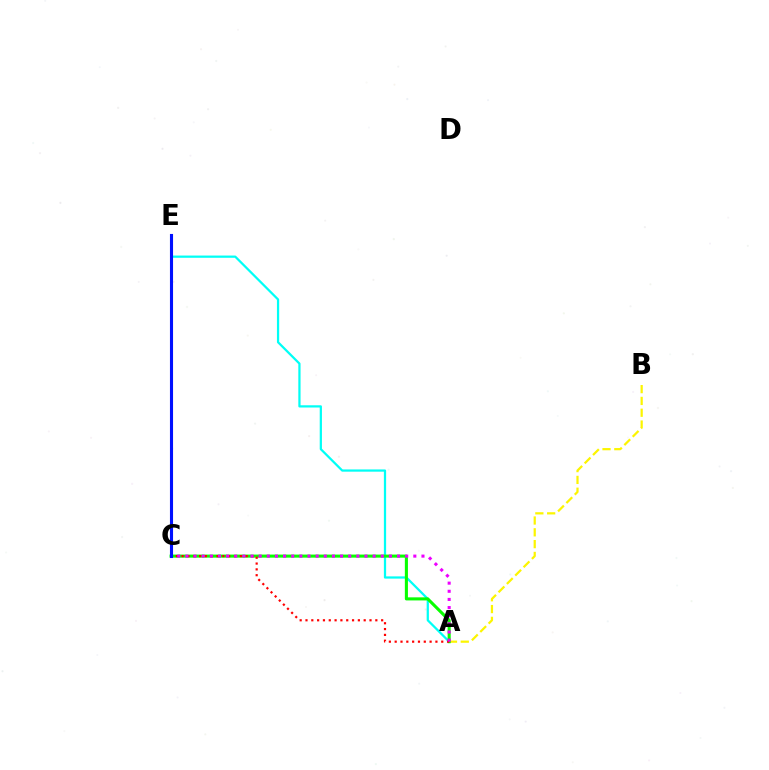{('A', 'B'): [{'color': '#fcf500', 'line_style': 'dashed', 'thickness': 1.6}], ('A', 'E'): [{'color': '#00fff6', 'line_style': 'solid', 'thickness': 1.61}], ('A', 'C'): [{'color': '#08ff00', 'line_style': 'solid', 'thickness': 2.22}, {'color': '#ff0000', 'line_style': 'dotted', 'thickness': 1.58}, {'color': '#ee00ff', 'line_style': 'dotted', 'thickness': 2.21}], ('C', 'E'): [{'color': '#0010ff', 'line_style': 'solid', 'thickness': 2.23}]}